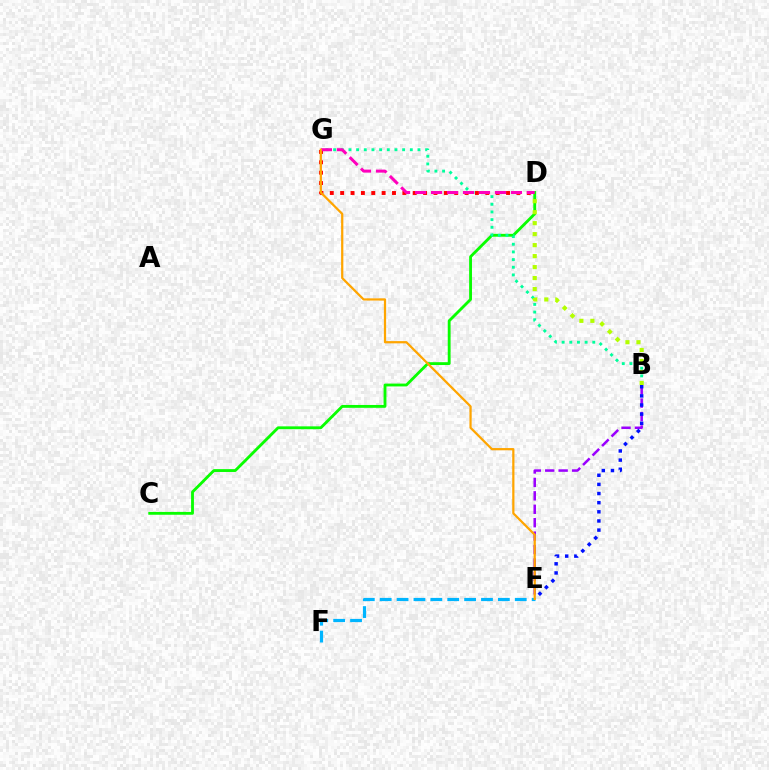{('C', 'D'): [{'color': '#08ff00', 'line_style': 'solid', 'thickness': 2.05}], ('B', 'G'): [{'color': '#00ff9d', 'line_style': 'dotted', 'thickness': 2.08}], ('B', 'E'): [{'color': '#9b00ff', 'line_style': 'dashed', 'thickness': 1.82}, {'color': '#0010ff', 'line_style': 'dotted', 'thickness': 2.48}], ('D', 'G'): [{'color': '#ff0000', 'line_style': 'dotted', 'thickness': 2.82}, {'color': '#ff00bd', 'line_style': 'dashed', 'thickness': 2.17}], ('B', 'D'): [{'color': '#b3ff00', 'line_style': 'dotted', 'thickness': 2.98}], ('E', 'F'): [{'color': '#00b5ff', 'line_style': 'dashed', 'thickness': 2.29}], ('E', 'G'): [{'color': '#ffa500', 'line_style': 'solid', 'thickness': 1.61}]}